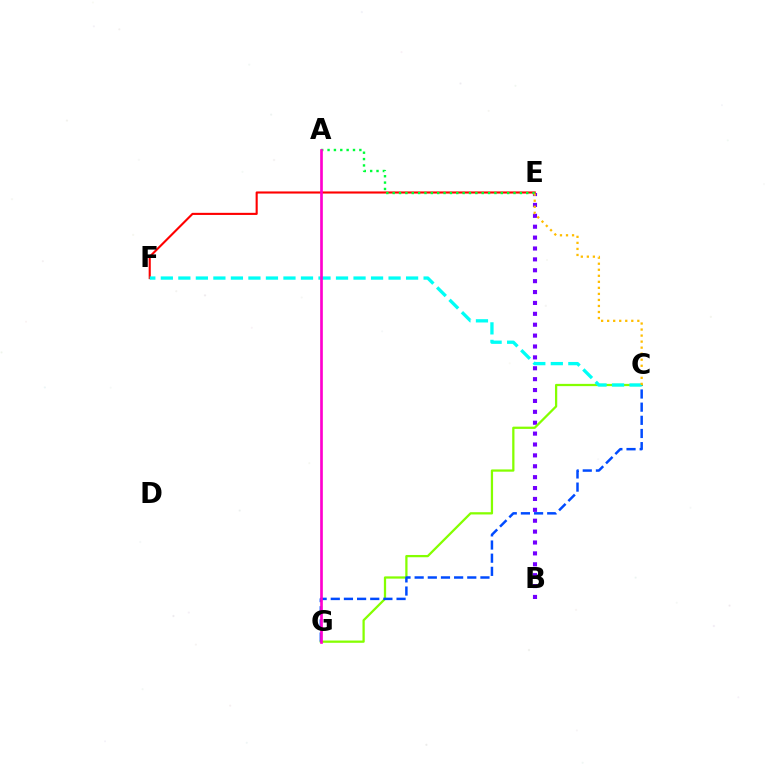{('B', 'E'): [{'color': '#7200ff', 'line_style': 'dotted', 'thickness': 2.96}], ('C', 'G'): [{'color': '#84ff00', 'line_style': 'solid', 'thickness': 1.63}, {'color': '#004bff', 'line_style': 'dashed', 'thickness': 1.79}], ('E', 'F'): [{'color': '#ff0000', 'line_style': 'solid', 'thickness': 1.52}], ('C', 'F'): [{'color': '#00fff6', 'line_style': 'dashed', 'thickness': 2.38}], ('A', 'E'): [{'color': '#00ff39', 'line_style': 'dotted', 'thickness': 1.73}], ('C', 'E'): [{'color': '#ffbd00', 'line_style': 'dotted', 'thickness': 1.64}], ('A', 'G'): [{'color': '#ff00cf', 'line_style': 'solid', 'thickness': 1.92}]}